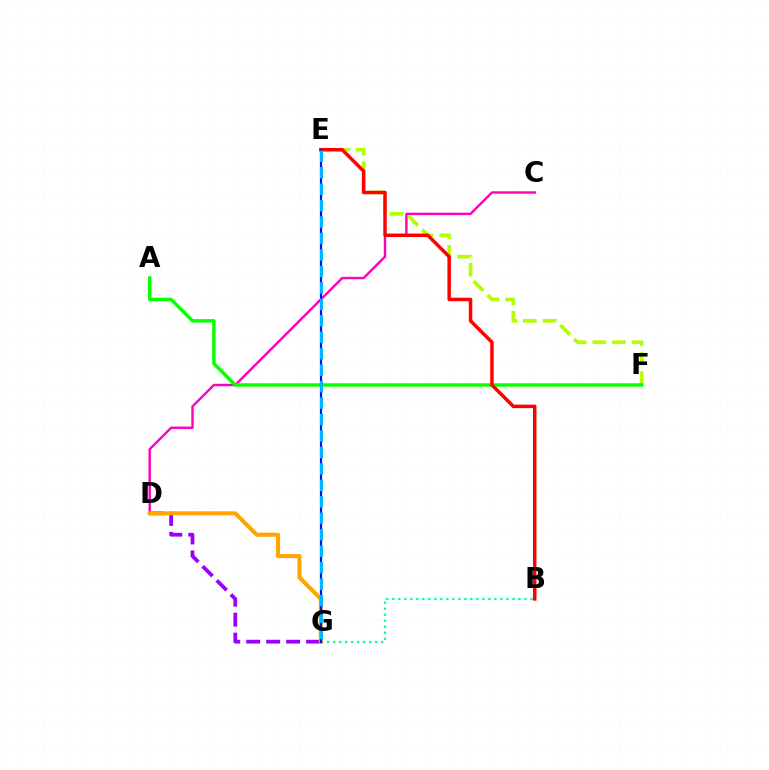{('E', 'F'): [{'color': '#b3ff00', 'line_style': 'dashed', 'thickness': 2.66}], ('B', 'G'): [{'color': '#00ff9d', 'line_style': 'dotted', 'thickness': 1.63}], ('C', 'D'): [{'color': '#ff00bd', 'line_style': 'solid', 'thickness': 1.74}], ('A', 'F'): [{'color': '#08ff00', 'line_style': 'solid', 'thickness': 2.47}], ('B', 'E'): [{'color': '#ff0000', 'line_style': 'solid', 'thickness': 2.5}], ('D', 'G'): [{'color': '#9b00ff', 'line_style': 'dashed', 'thickness': 2.71}, {'color': '#ffa500', 'line_style': 'solid', 'thickness': 2.92}], ('E', 'G'): [{'color': '#0010ff', 'line_style': 'solid', 'thickness': 1.57}, {'color': '#00b5ff', 'line_style': 'dashed', 'thickness': 2.24}]}